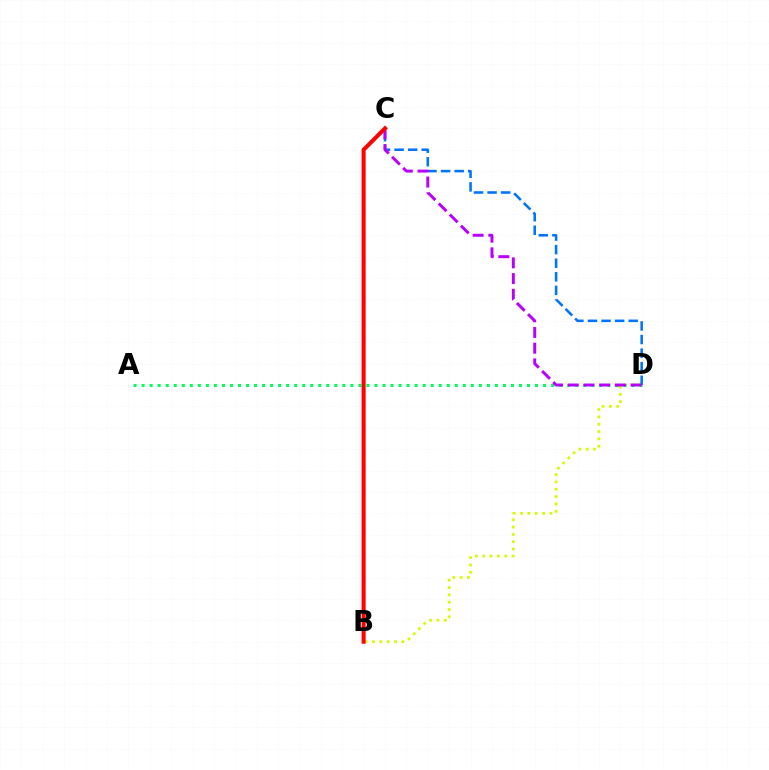{('B', 'D'): [{'color': '#d1ff00', 'line_style': 'dotted', 'thickness': 1.99}], ('A', 'D'): [{'color': '#00ff5c', 'line_style': 'dotted', 'thickness': 2.18}], ('C', 'D'): [{'color': '#0074ff', 'line_style': 'dashed', 'thickness': 1.84}, {'color': '#b900ff', 'line_style': 'dashed', 'thickness': 2.13}], ('B', 'C'): [{'color': '#ff0000', 'line_style': 'solid', 'thickness': 2.91}]}